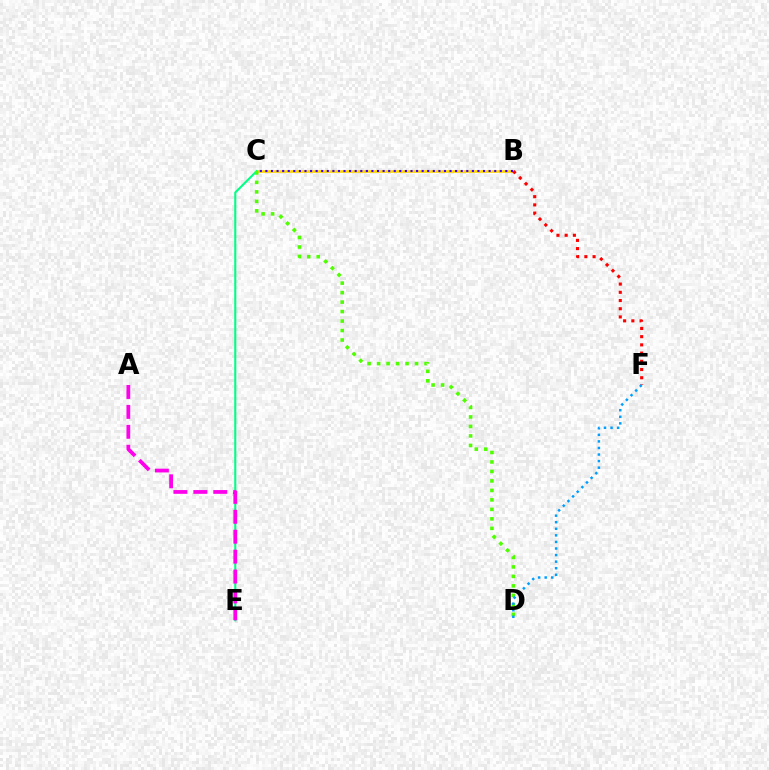{('B', 'C'): [{'color': '#ffd500', 'line_style': 'solid', 'thickness': 1.9}, {'color': '#3700ff', 'line_style': 'dotted', 'thickness': 1.52}], ('C', 'E'): [{'color': '#00ff86', 'line_style': 'solid', 'thickness': 1.51}], ('C', 'D'): [{'color': '#4fff00', 'line_style': 'dotted', 'thickness': 2.58}], ('A', 'E'): [{'color': '#ff00ed', 'line_style': 'dashed', 'thickness': 2.71}], ('B', 'F'): [{'color': '#ff0000', 'line_style': 'dotted', 'thickness': 2.23}], ('D', 'F'): [{'color': '#009eff', 'line_style': 'dotted', 'thickness': 1.79}]}